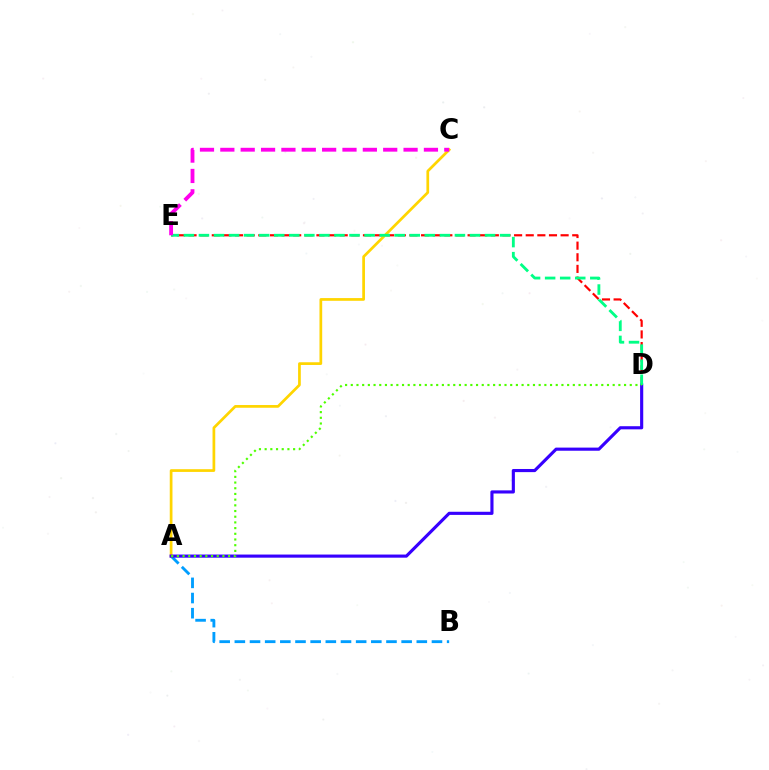{('D', 'E'): [{'color': '#ff0000', 'line_style': 'dashed', 'thickness': 1.58}, {'color': '#00ff86', 'line_style': 'dashed', 'thickness': 2.05}], ('A', 'B'): [{'color': '#009eff', 'line_style': 'dashed', 'thickness': 2.06}], ('A', 'C'): [{'color': '#ffd500', 'line_style': 'solid', 'thickness': 1.96}], ('A', 'D'): [{'color': '#3700ff', 'line_style': 'solid', 'thickness': 2.26}, {'color': '#4fff00', 'line_style': 'dotted', 'thickness': 1.55}], ('C', 'E'): [{'color': '#ff00ed', 'line_style': 'dashed', 'thickness': 2.77}]}